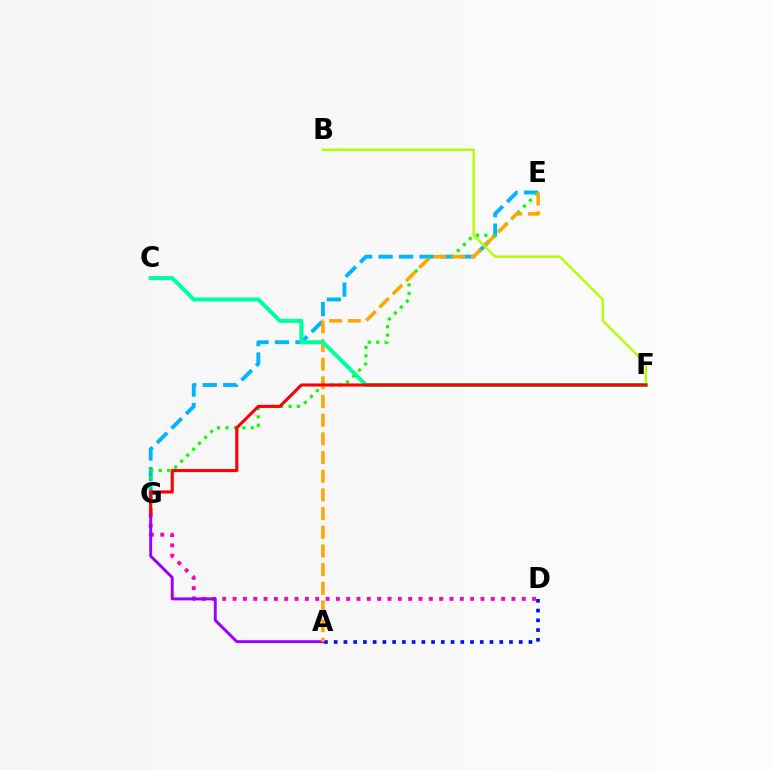{('D', 'G'): [{'color': '#ff00bd', 'line_style': 'dotted', 'thickness': 2.81}], ('A', 'G'): [{'color': '#9b00ff', 'line_style': 'solid', 'thickness': 2.11}], ('E', 'G'): [{'color': '#00b5ff', 'line_style': 'dashed', 'thickness': 2.78}, {'color': '#08ff00', 'line_style': 'dotted', 'thickness': 2.29}], ('A', 'D'): [{'color': '#0010ff', 'line_style': 'dotted', 'thickness': 2.65}], ('A', 'E'): [{'color': '#ffa500', 'line_style': 'dashed', 'thickness': 2.54}], ('C', 'F'): [{'color': '#00ff9d', 'line_style': 'solid', 'thickness': 2.88}], ('B', 'F'): [{'color': '#b3ff00', 'line_style': 'solid', 'thickness': 1.72}], ('F', 'G'): [{'color': '#ff0000', 'line_style': 'solid', 'thickness': 2.23}]}